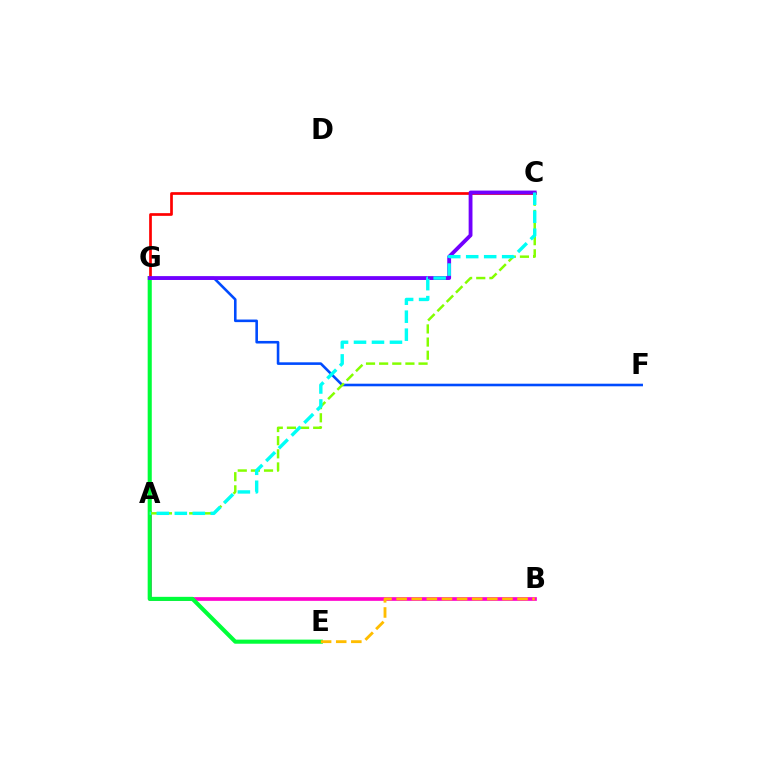{('A', 'B'): [{'color': '#ff00cf', 'line_style': 'solid', 'thickness': 2.65}], ('F', 'G'): [{'color': '#004bff', 'line_style': 'solid', 'thickness': 1.87}], ('E', 'G'): [{'color': '#00ff39', 'line_style': 'solid', 'thickness': 2.95}], ('A', 'C'): [{'color': '#84ff00', 'line_style': 'dashed', 'thickness': 1.78}, {'color': '#00fff6', 'line_style': 'dashed', 'thickness': 2.44}], ('C', 'G'): [{'color': '#ff0000', 'line_style': 'solid', 'thickness': 1.94}, {'color': '#7200ff', 'line_style': 'solid', 'thickness': 2.76}], ('B', 'E'): [{'color': '#ffbd00', 'line_style': 'dashed', 'thickness': 2.05}]}